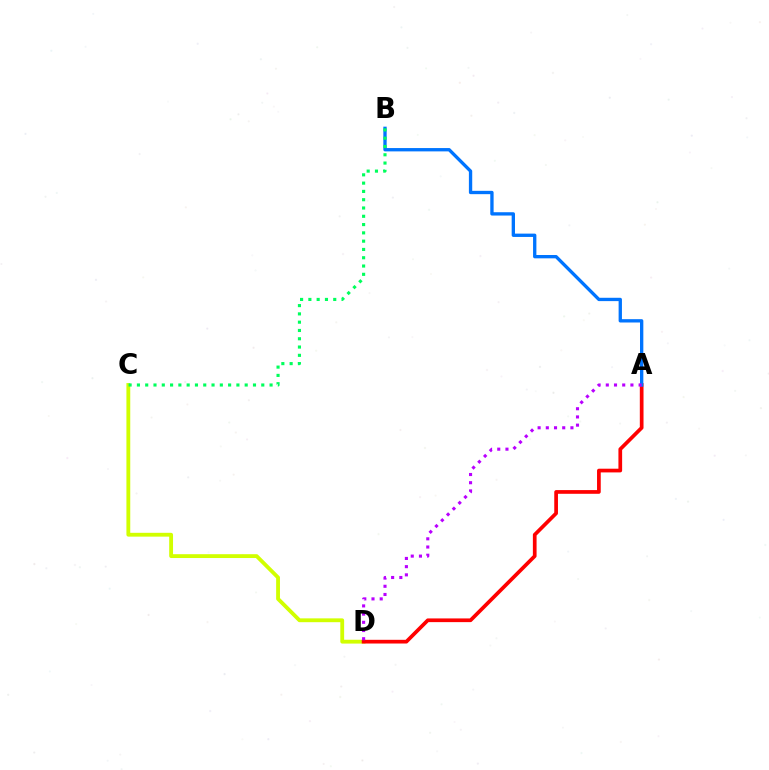{('C', 'D'): [{'color': '#d1ff00', 'line_style': 'solid', 'thickness': 2.76}], ('A', 'D'): [{'color': '#ff0000', 'line_style': 'solid', 'thickness': 2.67}, {'color': '#b900ff', 'line_style': 'dotted', 'thickness': 2.23}], ('A', 'B'): [{'color': '#0074ff', 'line_style': 'solid', 'thickness': 2.4}], ('B', 'C'): [{'color': '#00ff5c', 'line_style': 'dotted', 'thickness': 2.25}]}